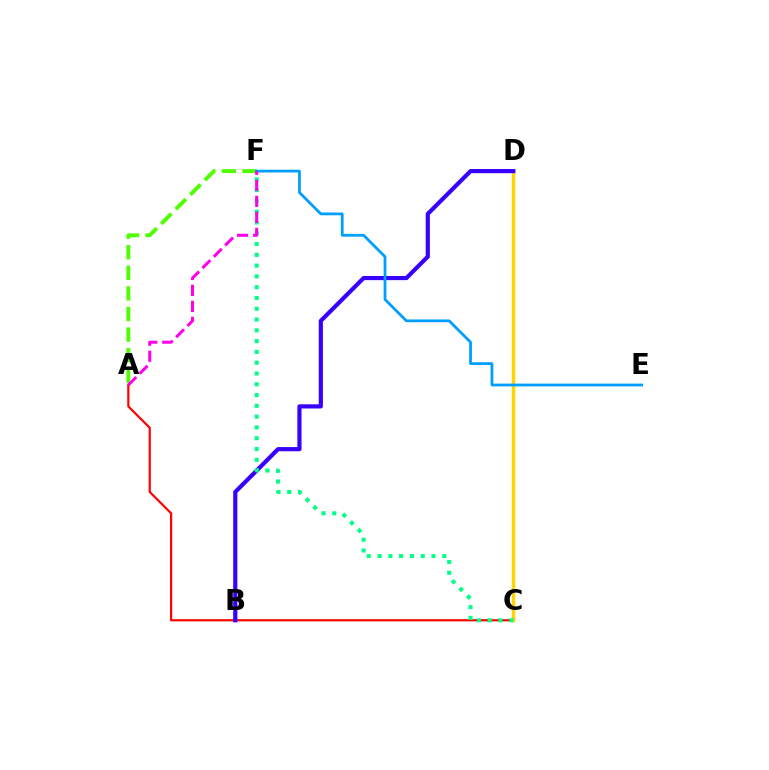{('A', 'F'): [{'color': '#4fff00', 'line_style': 'dashed', 'thickness': 2.8}, {'color': '#ff00ed', 'line_style': 'dashed', 'thickness': 2.18}], ('A', 'C'): [{'color': '#ff0000', 'line_style': 'solid', 'thickness': 1.58}], ('C', 'D'): [{'color': '#ffd500', 'line_style': 'solid', 'thickness': 2.51}], ('B', 'D'): [{'color': '#3700ff', 'line_style': 'solid', 'thickness': 3.0}], ('E', 'F'): [{'color': '#009eff', 'line_style': 'solid', 'thickness': 1.99}], ('C', 'F'): [{'color': '#00ff86', 'line_style': 'dotted', 'thickness': 2.93}]}